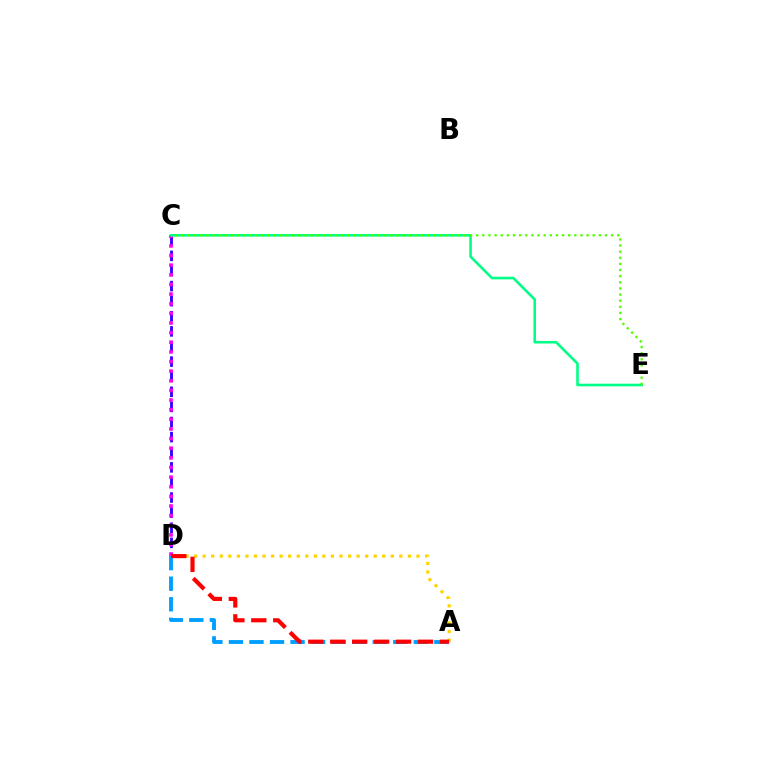{('A', 'D'): [{'color': '#ffd500', 'line_style': 'dotted', 'thickness': 2.32}, {'color': '#009eff', 'line_style': 'dashed', 'thickness': 2.79}, {'color': '#ff0000', 'line_style': 'dashed', 'thickness': 2.98}], ('C', 'D'): [{'color': '#3700ff', 'line_style': 'dashed', 'thickness': 2.05}, {'color': '#ff00ed', 'line_style': 'dotted', 'thickness': 2.62}], ('C', 'E'): [{'color': '#00ff86', 'line_style': 'solid', 'thickness': 1.86}, {'color': '#4fff00', 'line_style': 'dotted', 'thickness': 1.67}]}